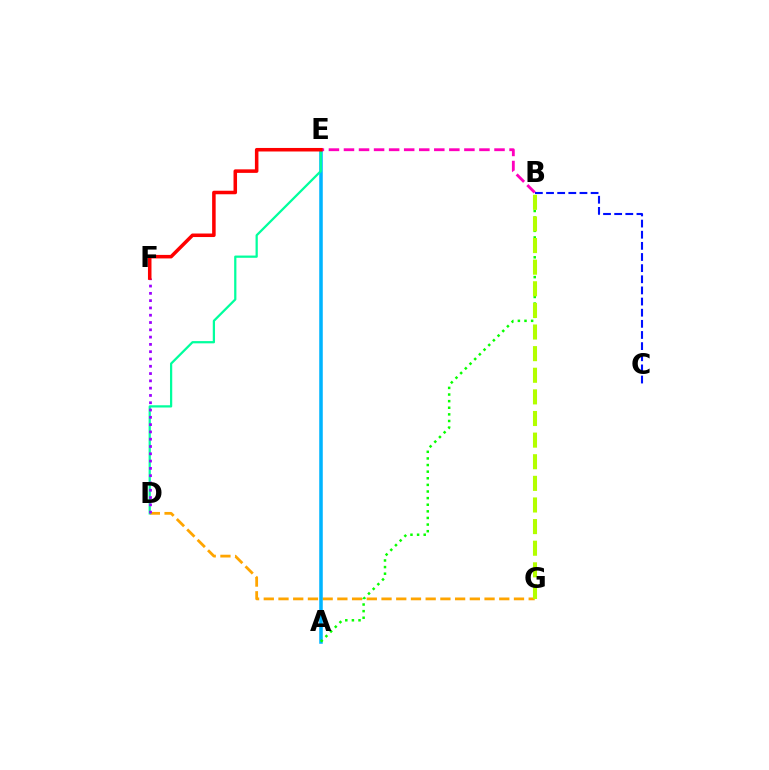{('D', 'G'): [{'color': '#ffa500', 'line_style': 'dashed', 'thickness': 2.0}], ('A', 'E'): [{'color': '#00b5ff', 'line_style': 'solid', 'thickness': 2.55}], ('D', 'E'): [{'color': '#00ff9d', 'line_style': 'solid', 'thickness': 1.62}], ('A', 'B'): [{'color': '#08ff00', 'line_style': 'dotted', 'thickness': 1.8}], ('D', 'F'): [{'color': '#9b00ff', 'line_style': 'dotted', 'thickness': 1.98}], ('B', 'E'): [{'color': '#ff00bd', 'line_style': 'dashed', 'thickness': 2.04}], ('E', 'F'): [{'color': '#ff0000', 'line_style': 'solid', 'thickness': 2.54}], ('B', 'C'): [{'color': '#0010ff', 'line_style': 'dashed', 'thickness': 1.51}], ('B', 'G'): [{'color': '#b3ff00', 'line_style': 'dashed', 'thickness': 2.94}]}